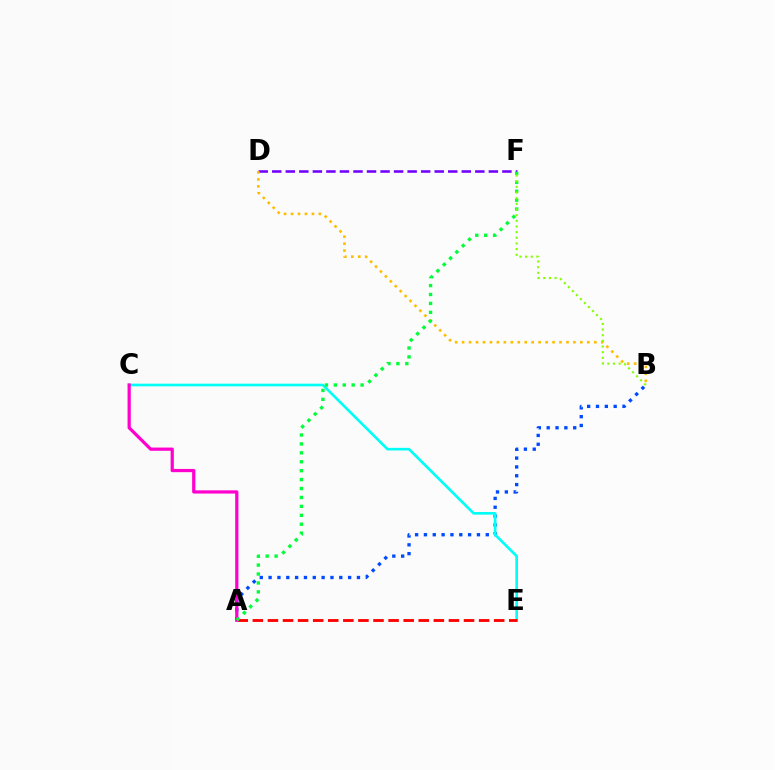{('A', 'B'): [{'color': '#004bff', 'line_style': 'dotted', 'thickness': 2.4}], ('C', 'E'): [{'color': '#00fff6', 'line_style': 'solid', 'thickness': 1.91}], ('D', 'F'): [{'color': '#7200ff', 'line_style': 'dashed', 'thickness': 1.84}], ('A', 'E'): [{'color': '#ff0000', 'line_style': 'dashed', 'thickness': 2.05}], ('A', 'C'): [{'color': '#ff00cf', 'line_style': 'solid', 'thickness': 2.32}], ('B', 'D'): [{'color': '#ffbd00', 'line_style': 'dotted', 'thickness': 1.89}], ('A', 'F'): [{'color': '#00ff39', 'line_style': 'dotted', 'thickness': 2.42}], ('B', 'F'): [{'color': '#84ff00', 'line_style': 'dotted', 'thickness': 1.54}]}